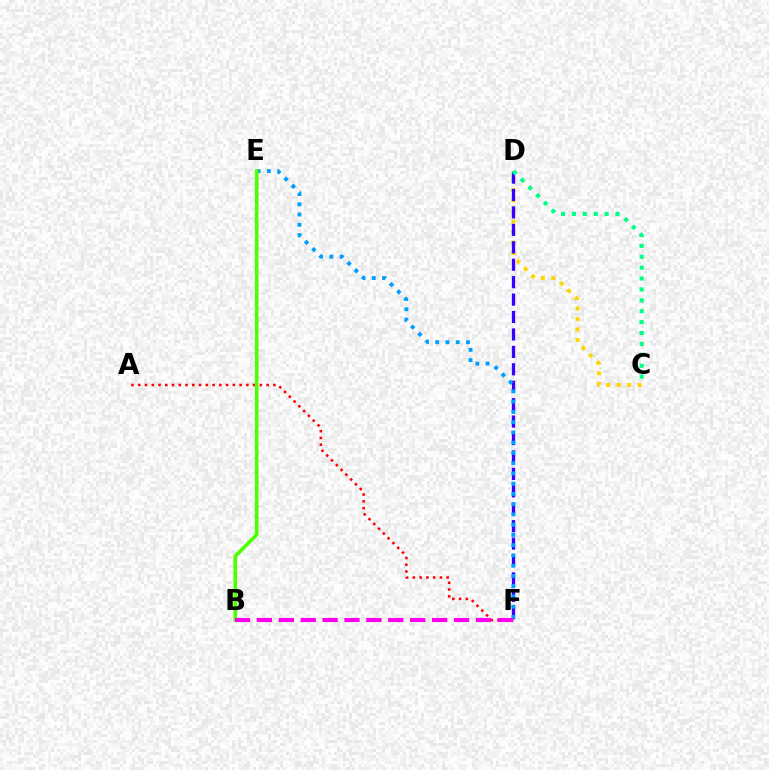{('C', 'D'): [{'color': '#ffd500', 'line_style': 'dotted', 'thickness': 2.86}, {'color': '#00ff86', 'line_style': 'dotted', 'thickness': 2.96}], ('D', 'F'): [{'color': '#3700ff', 'line_style': 'dashed', 'thickness': 2.37}], ('A', 'F'): [{'color': '#ff0000', 'line_style': 'dotted', 'thickness': 1.84}], ('E', 'F'): [{'color': '#009eff', 'line_style': 'dotted', 'thickness': 2.79}], ('B', 'E'): [{'color': '#4fff00', 'line_style': 'solid', 'thickness': 2.66}], ('B', 'F'): [{'color': '#ff00ed', 'line_style': 'dashed', 'thickness': 2.98}]}